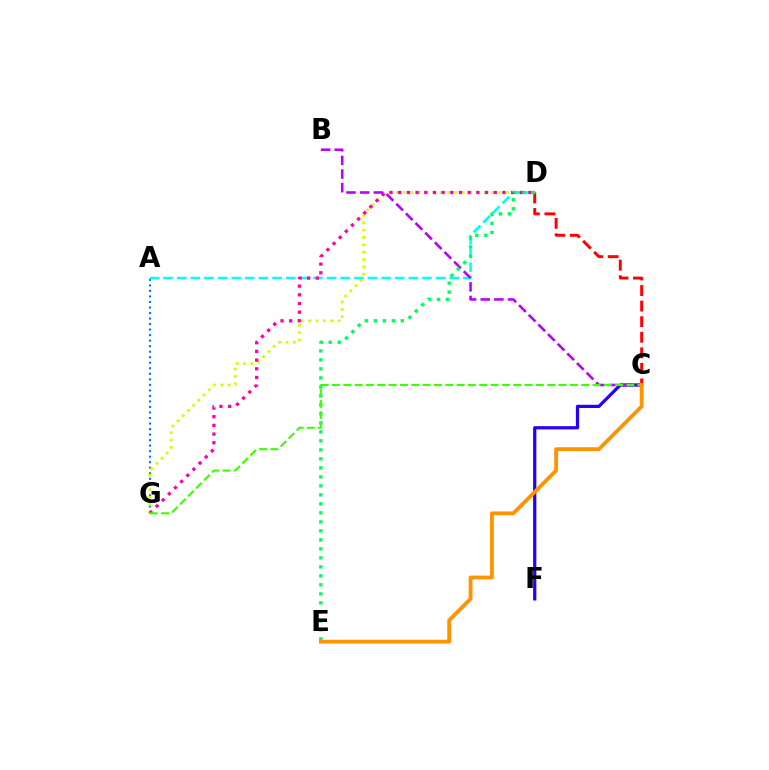{('A', 'G'): [{'color': '#0074ff', 'line_style': 'dotted', 'thickness': 1.5}], ('C', 'D'): [{'color': '#ff0000', 'line_style': 'dashed', 'thickness': 2.12}], ('D', 'G'): [{'color': '#d1ff00', 'line_style': 'dotted', 'thickness': 1.99}, {'color': '#ff00ac', 'line_style': 'dotted', 'thickness': 2.36}], ('A', 'D'): [{'color': '#00fff6', 'line_style': 'dashed', 'thickness': 1.85}], ('C', 'F'): [{'color': '#2500ff', 'line_style': 'solid', 'thickness': 2.32}], ('B', 'C'): [{'color': '#b900ff', 'line_style': 'dashed', 'thickness': 1.85}], ('D', 'E'): [{'color': '#00ff5c', 'line_style': 'dotted', 'thickness': 2.45}], ('C', 'G'): [{'color': '#3dff00', 'line_style': 'dashed', 'thickness': 1.54}], ('C', 'E'): [{'color': '#ff9400', 'line_style': 'solid', 'thickness': 2.76}]}